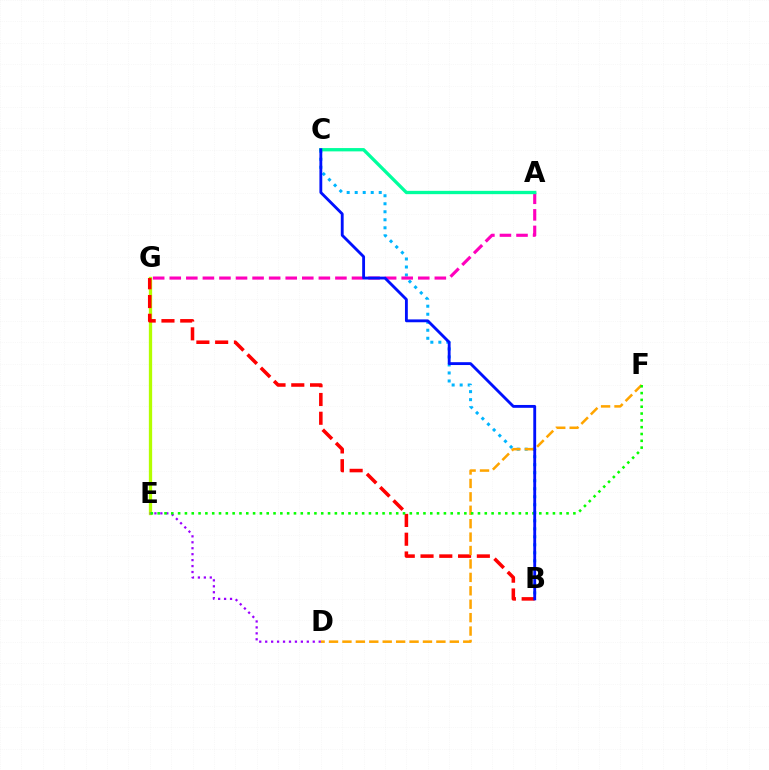{('B', 'C'): [{'color': '#00b5ff', 'line_style': 'dotted', 'thickness': 2.18}, {'color': '#0010ff', 'line_style': 'solid', 'thickness': 2.05}], ('E', 'G'): [{'color': '#b3ff00', 'line_style': 'solid', 'thickness': 2.38}], ('B', 'G'): [{'color': '#ff0000', 'line_style': 'dashed', 'thickness': 2.55}], ('A', 'G'): [{'color': '#ff00bd', 'line_style': 'dashed', 'thickness': 2.25}], ('D', 'F'): [{'color': '#ffa500', 'line_style': 'dashed', 'thickness': 1.82}], ('D', 'E'): [{'color': '#9b00ff', 'line_style': 'dotted', 'thickness': 1.62}], ('A', 'C'): [{'color': '#00ff9d', 'line_style': 'solid', 'thickness': 2.38}], ('E', 'F'): [{'color': '#08ff00', 'line_style': 'dotted', 'thickness': 1.85}]}